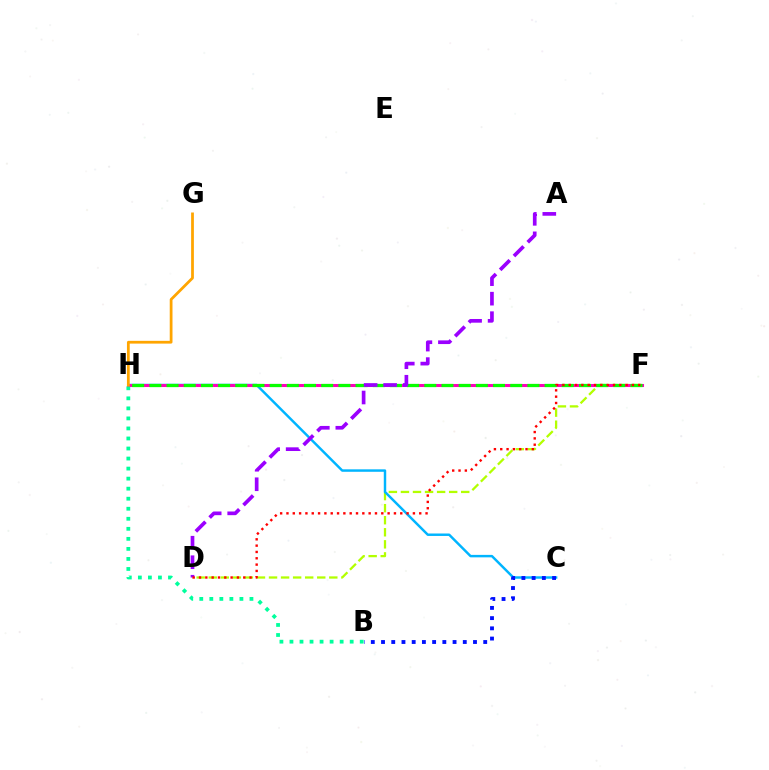{('D', 'F'): [{'color': '#b3ff00', 'line_style': 'dashed', 'thickness': 1.64}, {'color': '#ff0000', 'line_style': 'dotted', 'thickness': 1.72}], ('C', 'H'): [{'color': '#00b5ff', 'line_style': 'solid', 'thickness': 1.77}], ('F', 'H'): [{'color': '#ff00bd', 'line_style': 'solid', 'thickness': 2.19}, {'color': '#08ff00', 'line_style': 'dashed', 'thickness': 2.33}], ('B', 'H'): [{'color': '#00ff9d', 'line_style': 'dotted', 'thickness': 2.73}], ('B', 'C'): [{'color': '#0010ff', 'line_style': 'dotted', 'thickness': 2.78}], ('A', 'D'): [{'color': '#9b00ff', 'line_style': 'dashed', 'thickness': 2.65}], ('G', 'H'): [{'color': '#ffa500', 'line_style': 'solid', 'thickness': 1.99}]}